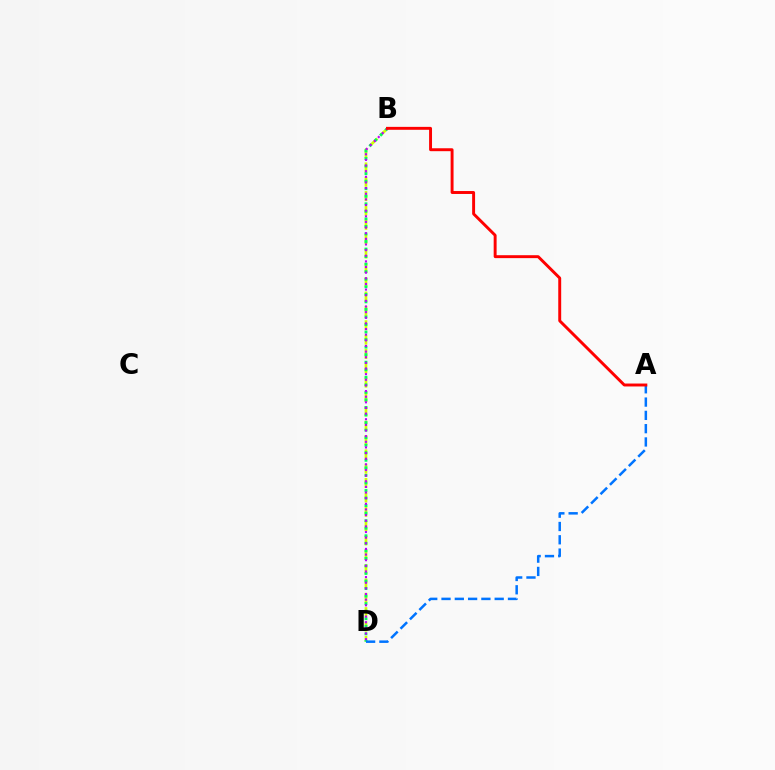{('B', 'D'): [{'color': '#d1ff00', 'line_style': 'dashed', 'thickness': 1.95}, {'color': '#00ff5c', 'line_style': 'dotted', 'thickness': 2.05}, {'color': '#b900ff', 'line_style': 'dotted', 'thickness': 1.53}], ('A', 'D'): [{'color': '#0074ff', 'line_style': 'dashed', 'thickness': 1.81}], ('A', 'B'): [{'color': '#ff0000', 'line_style': 'solid', 'thickness': 2.11}]}